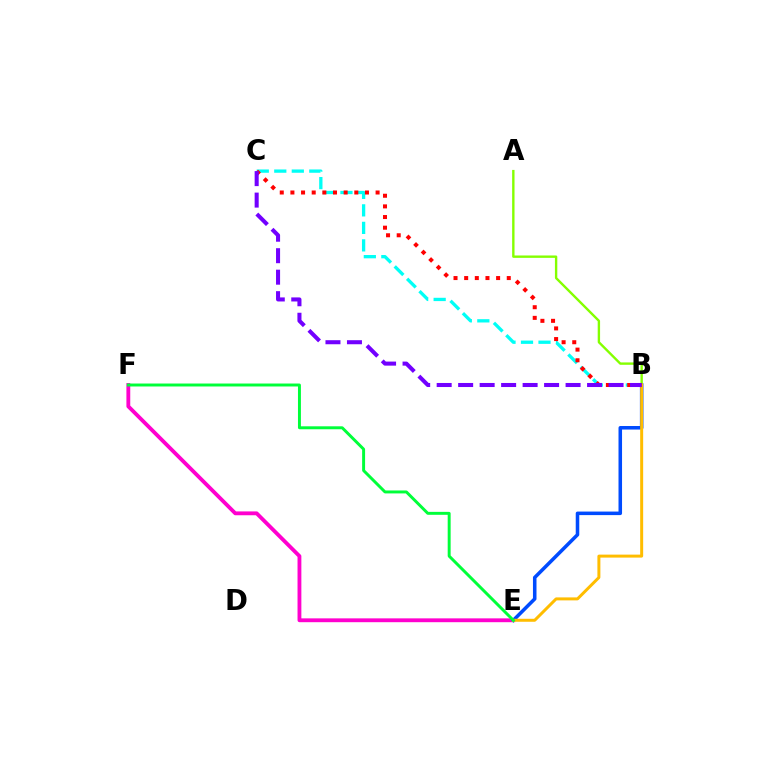{('E', 'F'): [{'color': '#ff00cf', 'line_style': 'solid', 'thickness': 2.76}, {'color': '#00ff39', 'line_style': 'solid', 'thickness': 2.12}], ('B', 'E'): [{'color': '#004bff', 'line_style': 'solid', 'thickness': 2.55}, {'color': '#ffbd00', 'line_style': 'solid', 'thickness': 2.15}], ('B', 'C'): [{'color': '#00fff6', 'line_style': 'dashed', 'thickness': 2.38}, {'color': '#ff0000', 'line_style': 'dotted', 'thickness': 2.89}, {'color': '#7200ff', 'line_style': 'dashed', 'thickness': 2.92}], ('A', 'B'): [{'color': '#84ff00', 'line_style': 'solid', 'thickness': 1.71}]}